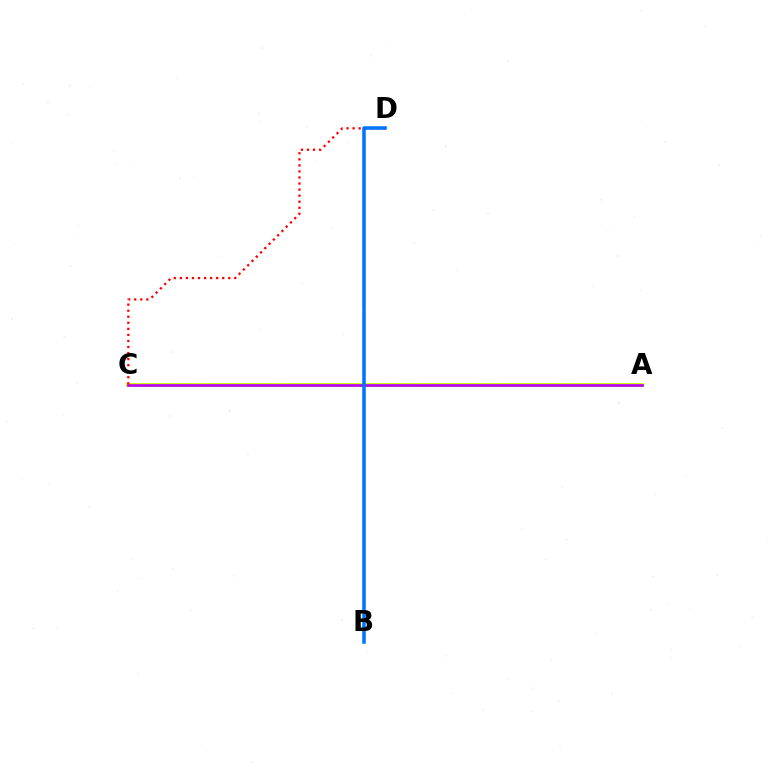{('A', 'C'): [{'color': '#00ff5c', 'line_style': 'dotted', 'thickness': 2.71}, {'color': '#d1ff00', 'line_style': 'solid', 'thickness': 2.8}, {'color': '#b900ff', 'line_style': 'solid', 'thickness': 1.91}], ('C', 'D'): [{'color': '#ff0000', 'line_style': 'dotted', 'thickness': 1.64}], ('B', 'D'): [{'color': '#0074ff', 'line_style': 'solid', 'thickness': 2.54}]}